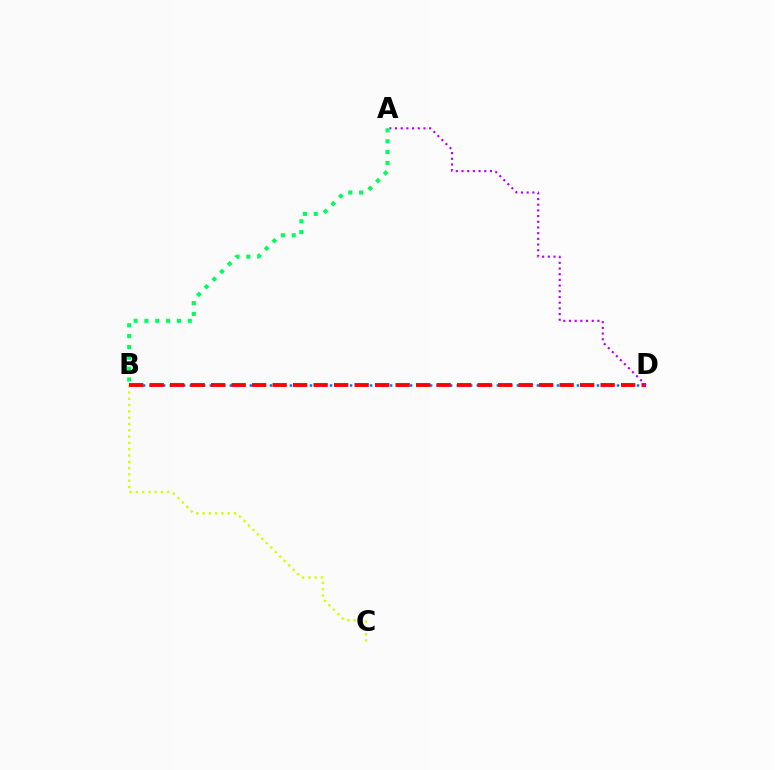{('B', 'C'): [{'color': '#d1ff00', 'line_style': 'dotted', 'thickness': 1.71}], ('B', 'D'): [{'color': '#0074ff', 'line_style': 'dotted', 'thickness': 1.81}, {'color': '#ff0000', 'line_style': 'dashed', 'thickness': 2.78}], ('A', 'D'): [{'color': '#b900ff', 'line_style': 'dotted', 'thickness': 1.55}], ('A', 'B'): [{'color': '#00ff5c', 'line_style': 'dotted', 'thickness': 2.95}]}